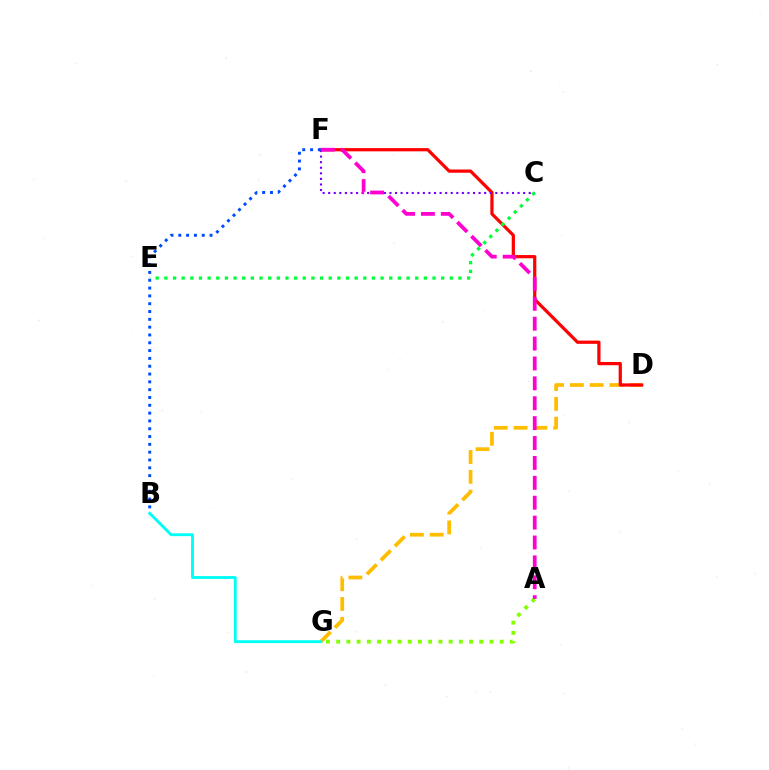{('D', 'G'): [{'color': '#ffbd00', 'line_style': 'dashed', 'thickness': 2.69}], ('D', 'F'): [{'color': '#ff0000', 'line_style': 'solid', 'thickness': 2.32}], ('A', 'G'): [{'color': '#84ff00', 'line_style': 'dotted', 'thickness': 2.78}], ('C', 'F'): [{'color': '#7200ff', 'line_style': 'dotted', 'thickness': 1.51}], ('B', 'F'): [{'color': '#004bff', 'line_style': 'dotted', 'thickness': 2.12}], ('A', 'F'): [{'color': '#ff00cf', 'line_style': 'dashed', 'thickness': 2.7}], ('B', 'G'): [{'color': '#00fff6', 'line_style': 'solid', 'thickness': 2.07}], ('C', 'E'): [{'color': '#00ff39', 'line_style': 'dotted', 'thickness': 2.35}]}